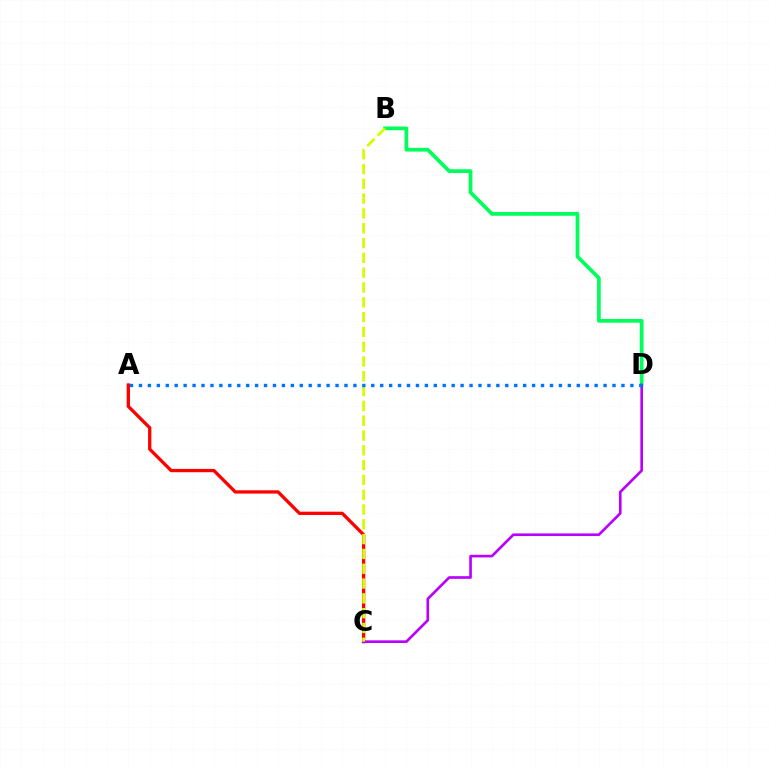{('B', 'D'): [{'color': '#00ff5c', 'line_style': 'solid', 'thickness': 2.68}], ('A', 'C'): [{'color': '#ff0000', 'line_style': 'solid', 'thickness': 2.37}], ('C', 'D'): [{'color': '#b900ff', 'line_style': 'solid', 'thickness': 1.9}], ('B', 'C'): [{'color': '#d1ff00', 'line_style': 'dashed', 'thickness': 2.01}], ('A', 'D'): [{'color': '#0074ff', 'line_style': 'dotted', 'thickness': 2.43}]}